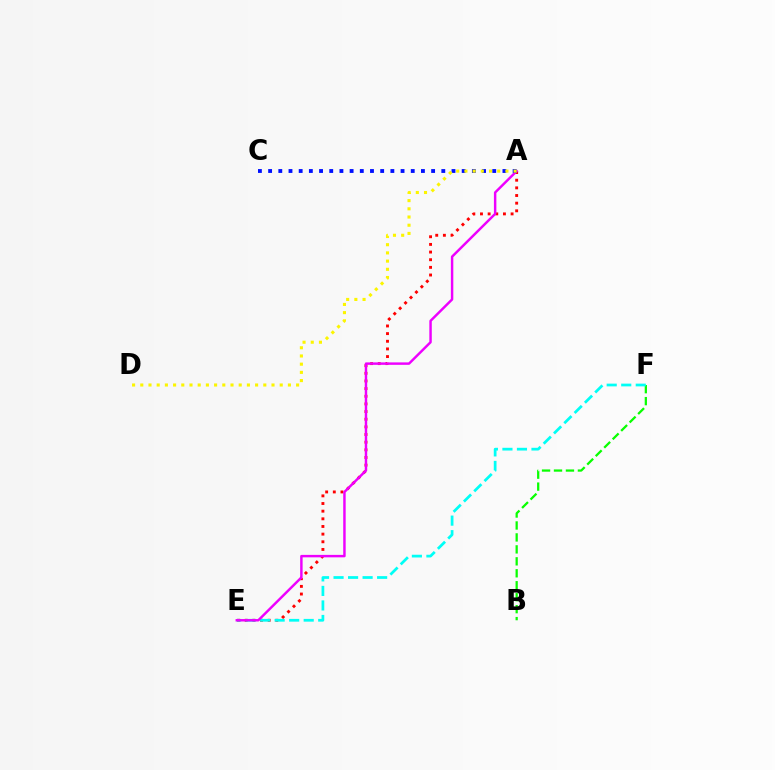{('A', 'E'): [{'color': '#ff0000', 'line_style': 'dotted', 'thickness': 2.08}, {'color': '#ee00ff', 'line_style': 'solid', 'thickness': 1.77}], ('B', 'F'): [{'color': '#08ff00', 'line_style': 'dashed', 'thickness': 1.62}], ('E', 'F'): [{'color': '#00fff6', 'line_style': 'dashed', 'thickness': 1.97}], ('A', 'C'): [{'color': '#0010ff', 'line_style': 'dotted', 'thickness': 2.77}], ('A', 'D'): [{'color': '#fcf500', 'line_style': 'dotted', 'thickness': 2.23}]}